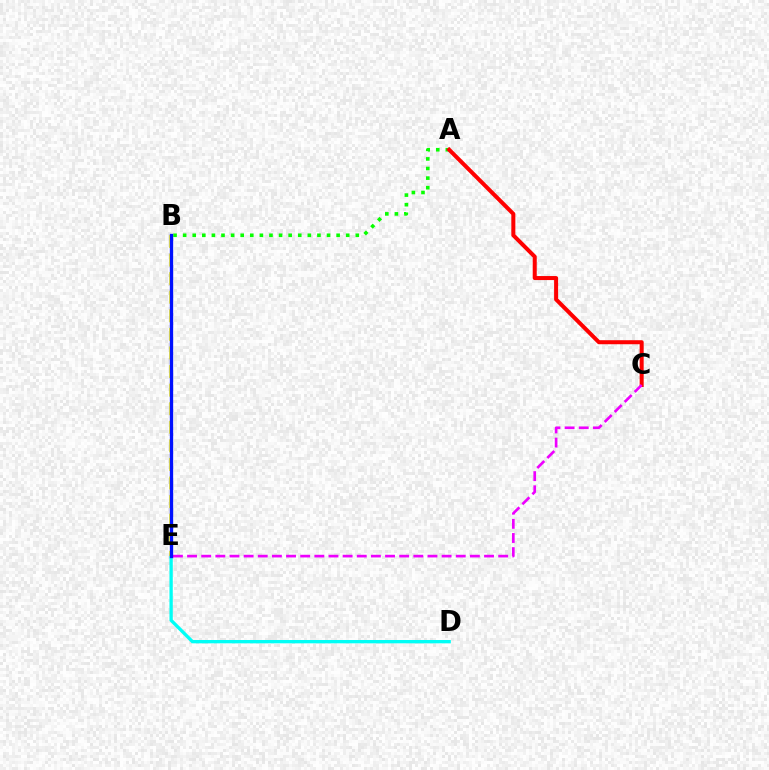{('A', 'B'): [{'color': '#08ff00', 'line_style': 'dotted', 'thickness': 2.61}], ('D', 'E'): [{'color': '#00fff6', 'line_style': 'solid', 'thickness': 2.39}], ('A', 'C'): [{'color': '#ff0000', 'line_style': 'solid', 'thickness': 2.89}], ('C', 'E'): [{'color': '#ee00ff', 'line_style': 'dashed', 'thickness': 1.92}], ('B', 'E'): [{'color': '#fcf500', 'line_style': 'dashed', 'thickness': 2.52}, {'color': '#0010ff', 'line_style': 'solid', 'thickness': 2.39}]}